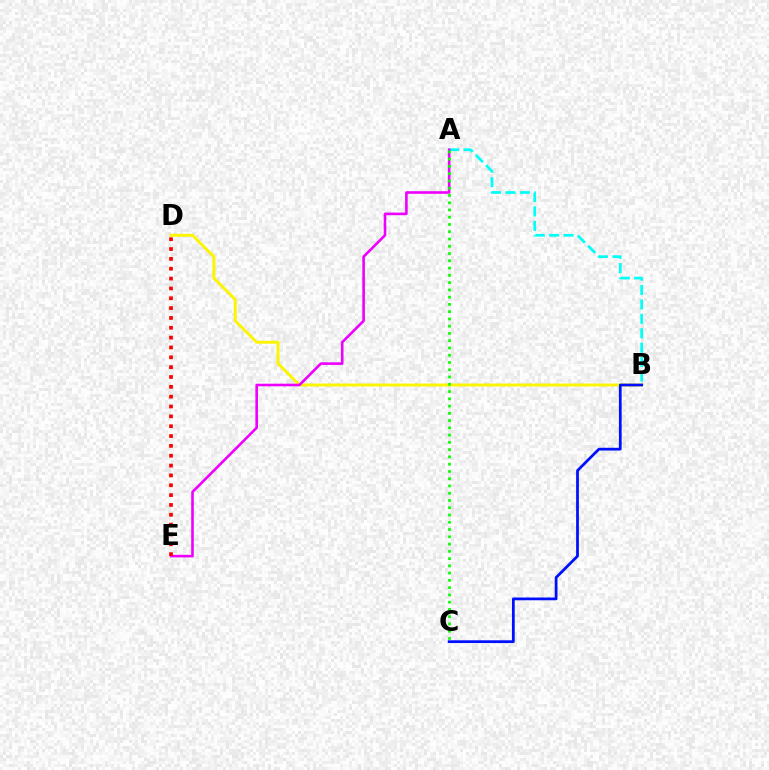{('B', 'D'): [{'color': '#fcf500', 'line_style': 'solid', 'thickness': 2.11}], ('A', 'B'): [{'color': '#00fff6', 'line_style': 'dashed', 'thickness': 1.96}], ('A', 'E'): [{'color': '#ee00ff', 'line_style': 'solid', 'thickness': 1.88}], ('A', 'C'): [{'color': '#08ff00', 'line_style': 'dotted', 'thickness': 1.97}], ('B', 'C'): [{'color': '#0010ff', 'line_style': 'solid', 'thickness': 1.99}], ('D', 'E'): [{'color': '#ff0000', 'line_style': 'dotted', 'thickness': 2.67}]}